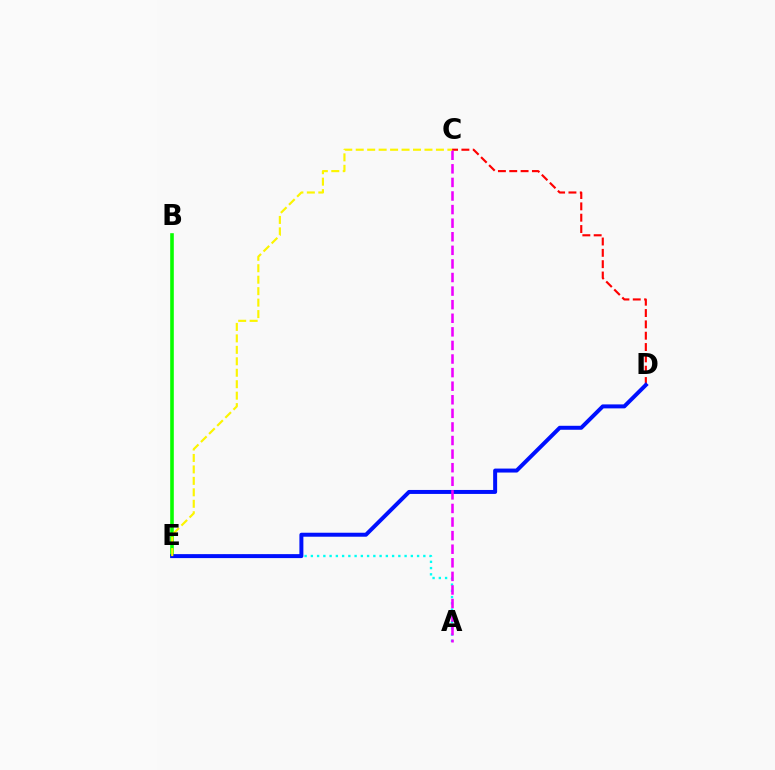{('B', 'E'): [{'color': '#08ff00', 'line_style': 'solid', 'thickness': 2.59}], ('C', 'D'): [{'color': '#ff0000', 'line_style': 'dashed', 'thickness': 1.54}], ('A', 'E'): [{'color': '#00fff6', 'line_style': 'dotted', 'thickness': 1.7}], ('D', 'E'): [{'color': '#0010ff', 'line_style': 'solid', 'thickness': 2.86}], ('A', 'C'): [{'color': '#ee00ff', 'line_style': 'dashed', 'thickness': 1.85}], ('C', 'E'): [{'color': '#fcf500', 'line_style': 'dashed', 'thickness': 1.56}]}